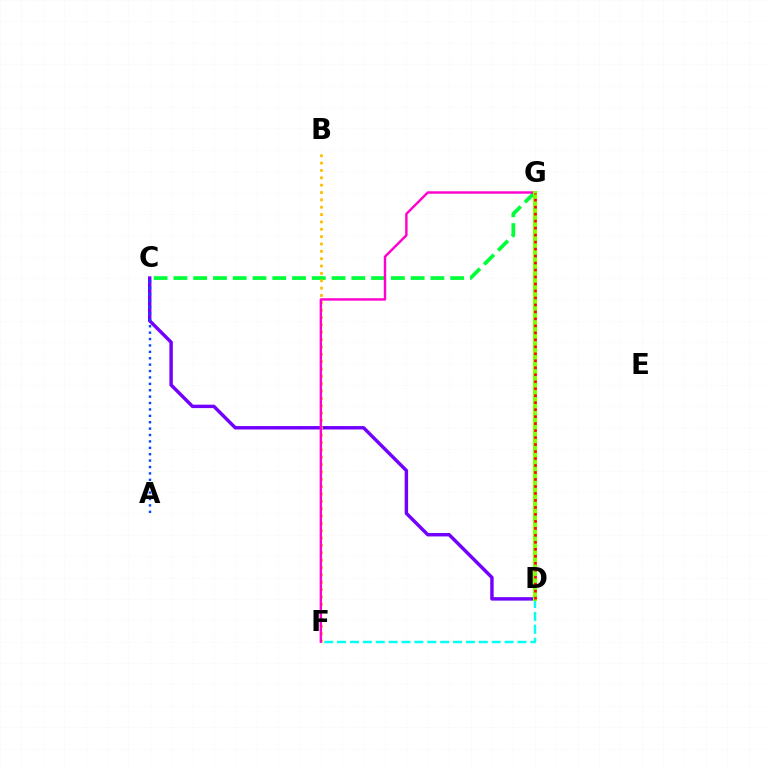{('C', 'G'): [{'color': '#00ff39', 'line_style': 'dashed', 'thickness': 2.69}], ('C', 'D'): [{'color': '#7200ff', 'line_style': 'solid', 'thickness': 2.47}], ('D', 'F'): [{'color': '#00fff6', 'line_style': 'dashed', 'thickness': 1.75}], ('B', 'F'): [{'color': '#ffbd00', 'line_style': 'dotted', 'thickness': 2.0}], ('F', 'G'): [{'color': '#ff00cf', 'line_style': 'solid', 'thickness': 1.74}], ('A', 'C'): [{'color': '#004bff', 'line_style': 'dotted', 'thickness': 1.74}], ('D', 'G'): [{'color': '#84ff00', 'line_style': 'solid', 'thickness': 2.93}, {'color': '#ff0000', 'line_style': 'dotted', 'thickness': 1.9}]}